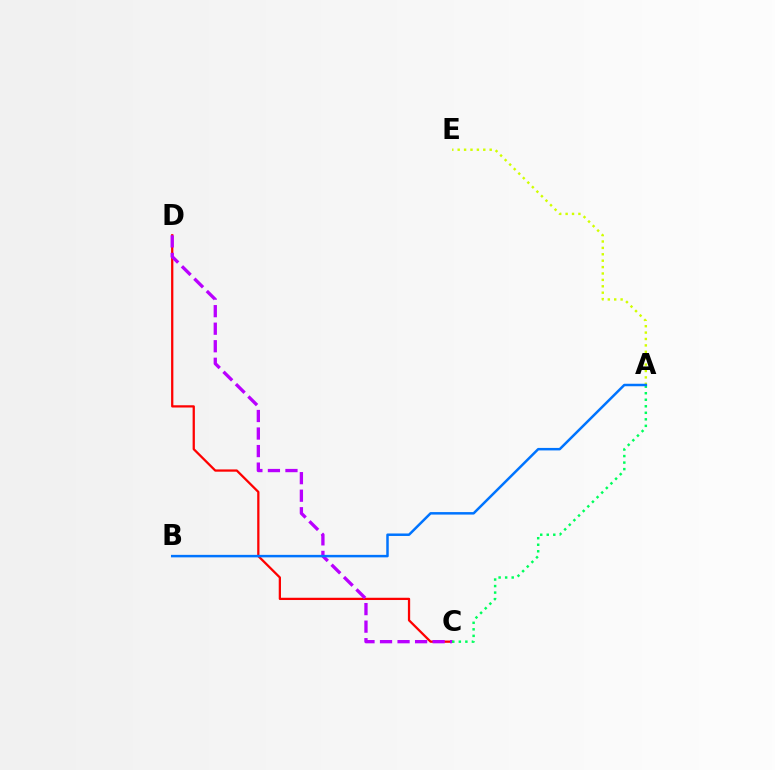{('C', 'D'): [{'color': '#ff0000', 'line_style': 'solid', 'thickness': 1.63}, {'color': '#b900ff', 'line_style': 'dashed', 'thickness': 2.38}], ('A', 'E'): [{'color': '#d1ff00', 'line_style': 'dotted', 'thickness': 1.74}], ('A', 'C'): [{'color': '#00ff5c', 'line_style': 'dotted', 'thickness': 1.77}], ('A', 'B'): [{'color': '#0074ff', 'line_style': 'solid', 'thickness': 1.8}]}